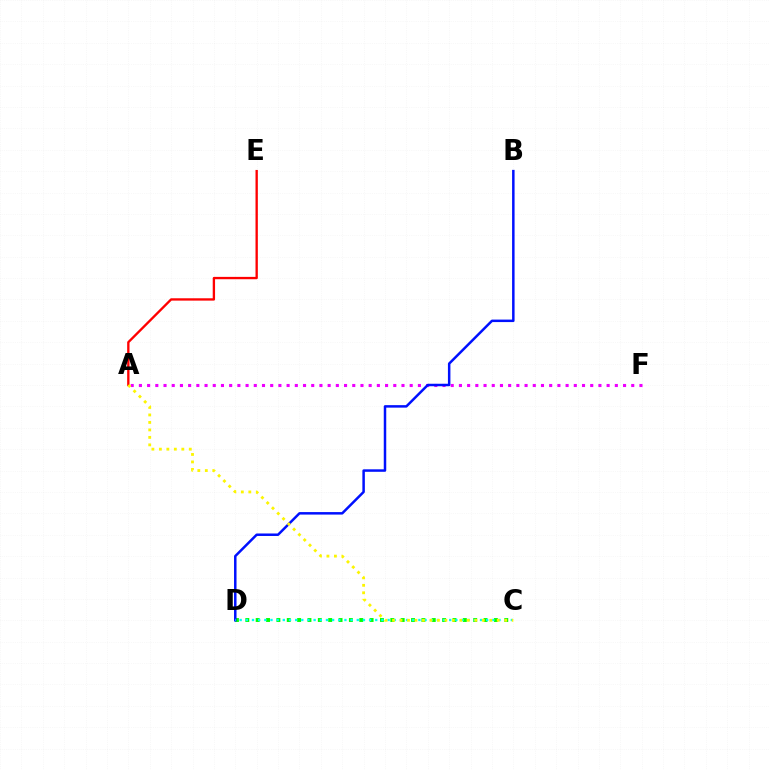{('C', 'D'): [{'color': '#08ff00', 'line_style': 'dotted', 'thickness': 2.81}, {'color': '#00fff6', 'line_style': 'dotted', 'thickness': 1.67}], ('A', 'F'): [{'color': '#ee00ff', 'line_style': 'dotted', 'thickness': 2.23}], ('A', 'E'): [{'color': '#ff0000', 'line_style': 'solid', 'thickness': 1.69}], ('B', 'D'): [{'color': '#0010ff', 'line_style': 'solid', 'thickness': 1.79}], ('A', 'C'): [{'color': '#fcf500', 'line_style': 'dotted', 'thickness': 2.03}]}